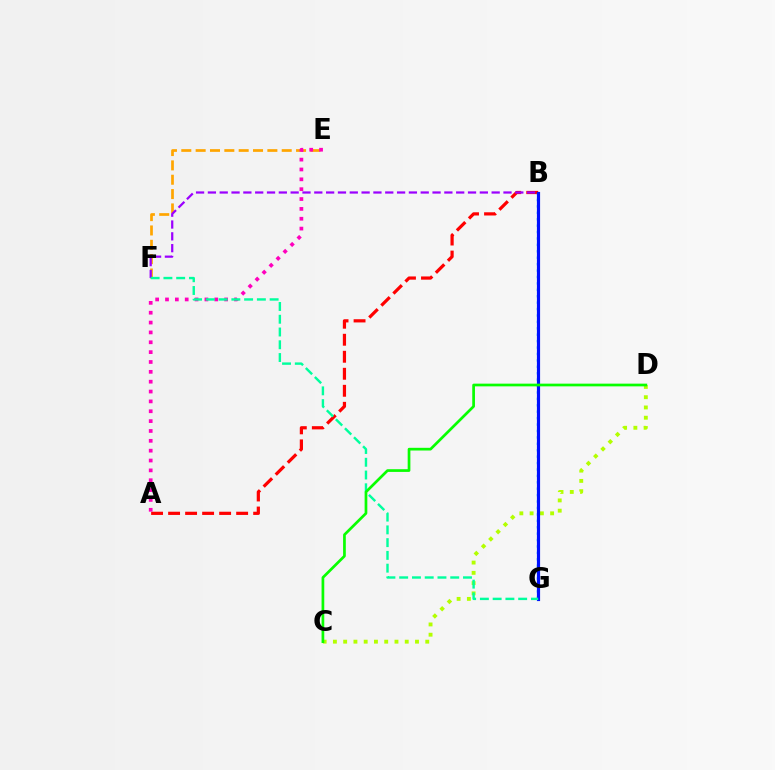{('E', 'F'): [{'color': '#ffa500', 'line_style': 'dashed', 'thickness': 1.95}], ('A', 'B'): [{'color': '#ff0000', 'line_style': 'dashed', 'thickness': 2.31}], ('A', 'E'): [{'color': '#ff00bd', 'line_style': 'dotted', 'thickness': 2.68}], ('B', 'F'): [{'color': '#9b00ff', 'line_style': 'dashed', 'thickness': 1.61}], ('B', 'G'): [{'color': '#00b5ff', 'line_style': 'dotted', 'thickness': 1.74}, {'color': '#0010ff', 'line_style': 'solid', 'thickness': 2.28}], ('C', 'D'): [{'color': '#b3ff00', 'line_style': 'dotted', 'thickness': 2.79}, {'color': '#08ff00', 'line_style': 'solid', 'thickness': 1.95}], ('F', 'G'): [{'color': '#00ff9d', 'line_style': 'dashed', 'thickness': 1.73}]}